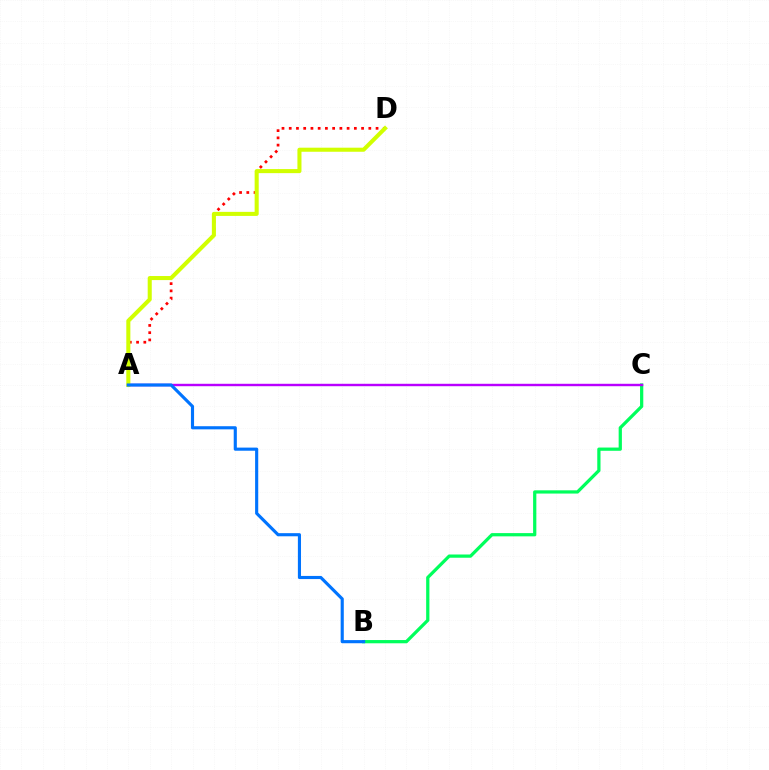{('A', 'D'): [{'color': '#ff0000', 'line_style': 'dotted', 'thickness': 1.97}, {'color': '#d1ff00', 'line_style': 'solid', 'thickness': 2.92}], ('B', 'C'): [{'color': '#00ff5c', 'line_style': 'solid', 'thickness': 2.33}], ('A', 'C'): [{'color': '#b900ff', 'line_style': 'solid', 'thickness': 1.74}], ('A', 'B'): [{'color': '#0074ff', 'line_style': 'solid', 'thickness': 2.25}]}